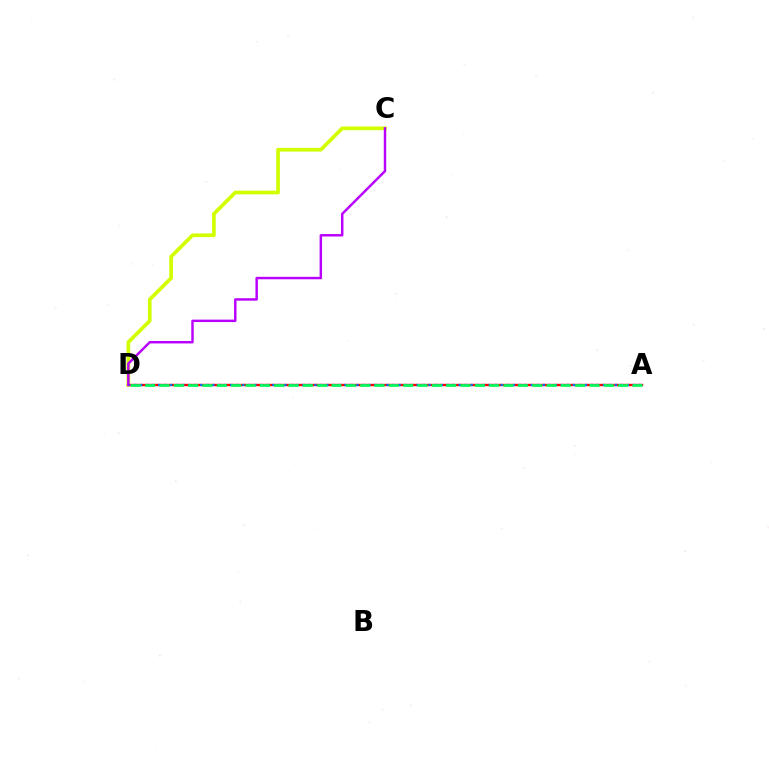{('A', 'D'): [{'color': '#ff0000', 'line_style': 'solid', 'thickness': 1.72}, {'color': '#0074ff', 'line_style': 'dotted', 'thickness': 1.63}, {'color': '#00ff5c', 'line_style': 'dashed', 'thickness': 1.95}], ('C', 'D'): [{'color': '#d1ff00', 'line_style': 'solid', 'thickness': 2.66}, {'color': '#b900ff', 'line_style': 'solid', 'thickness': 1.76}]}